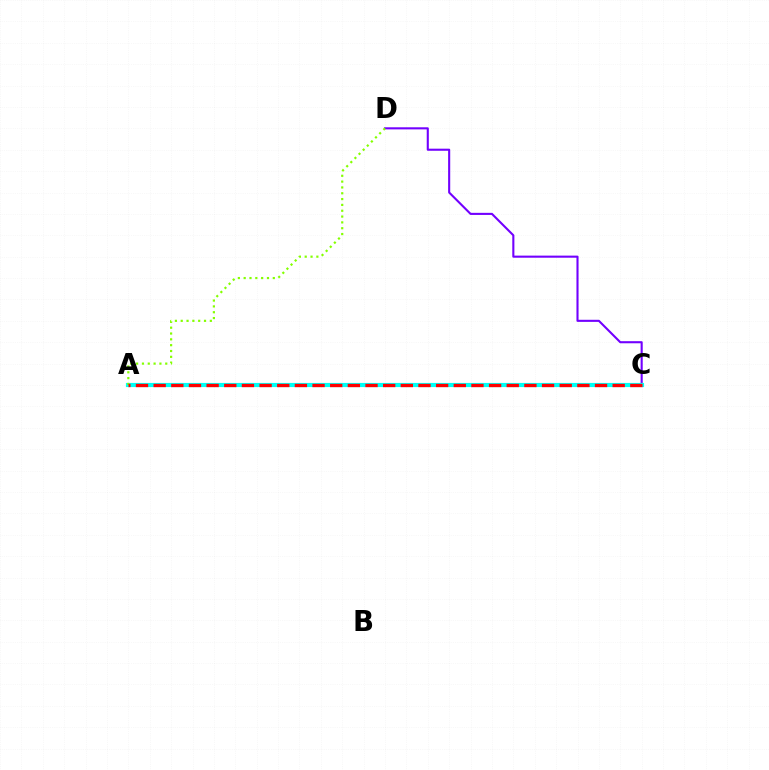{('C', 'D'): [{'color': '#7200ff', 'line_style': 'solid', 'thickness': 1.51}], ('A', 'C'): [{'color': '#00fff6', 'line_style': 'solid', 'thickness': 2.99}, {'color': '#ff0000', 'line_style': 'dashed', 'thickness': 2.4}], ('A', 'D'): [{'color': '#84ff00', 'line_style': 'dotted', 'thickness': 1.58}]}